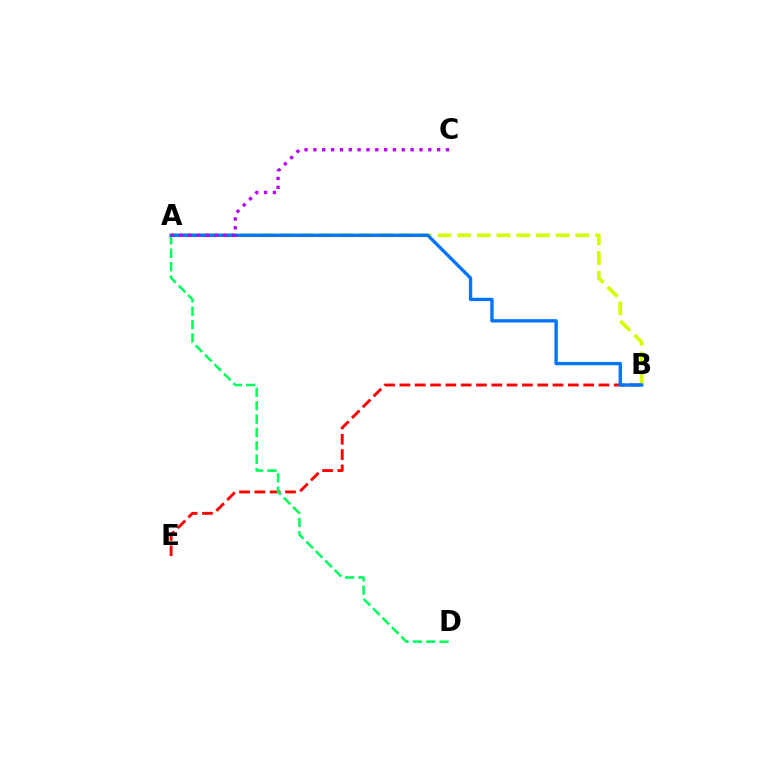{('B', 'E'): [{'color': '#ff0000', 'line_style': 'dashed', 'thickness': 2.08}], ('A', 'B'): [{'color': '#d1ff00', 'line_style': 'dashed', 'thickness': 2.67}, {'color': '#0074ff', 'line_style': 'solid', 'thickness': 2.41}], ('A', 'D'): [{'color': '#00ff5c', 'line_style': 'dashed', 'thickness': 1.81}], ('A', 'C'): [{'color': '#b900ff', 'line_style': 'dotted', 'thickness': 2.4}]}